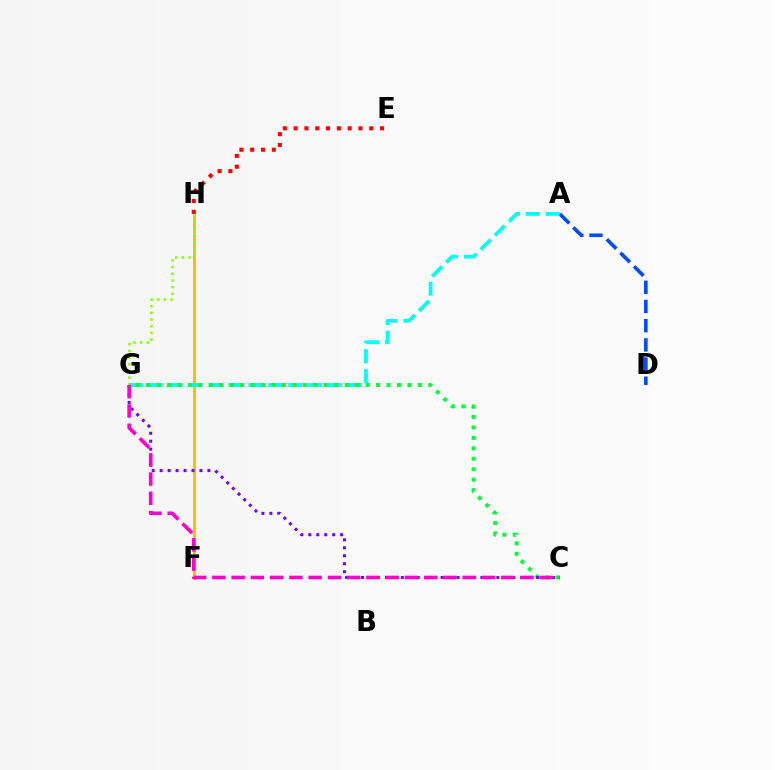{('A', 'D'): [{'color': '#004bff', 'line_style': 'dashed', 'thickness': 2.61}], ('F', 'H'): [{'color': '#ffbd00', 'line_style': 'solid', 'thickness': 2.12}], ('A', 'G'): [{'color': '#00fff6', 'line_style': 'dashed', 'thickness': 2.71}], ('C', 'G'): [{'color': '#00ff39', 'line_style': 'dotted', 'thickness': 2.84}, {'color': '#7200ff', 'line_style': 'dotted', 'thickness': 2.16}, {'color': '#ff00cf', 'line_style': 'dashed', 'thickness': 2.62}], ('G', 'H'): [{'color': '#84ff00', 'line_style': 'dotted', 'thickness': 1.81}], ('E', 'H'): [{'color': '#ff0000', 'line_style': 'dotted', 'thickness': 2.93}]}